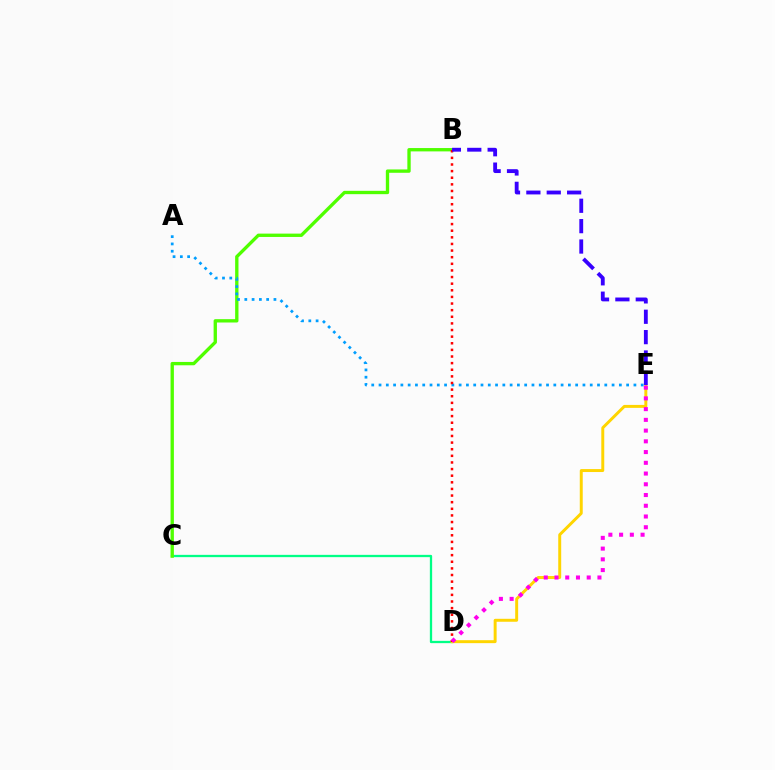{('C', 'D'): [{'color': '#00ff86', 'line_style': 'solid', 'thickness': 1.65}], ('D', 'E'): [{'color': '#ffd500', 'line_style': 'solid', 'thickness': 2.13}, {'color': '#ff00ed', 'line_style': 'dotted', 'thickness': 2.92}], ('B', 'C'): [{'color': '#4fff00', 'line_style': 'solid', 'thickness': 2.4}], ('A', 'E'): [{'color': '#009eff', 'line_style': 'dotted', 'thickness': 1.98}], ('B', 'D'): [{'color': '#ff0000', 'line_style': 'dotted', 'thickness': 1.8}], ('B', 'E'): [{'color': '#3700ff', 'line_style': 'dashed', 'thickness': 2.77}]}